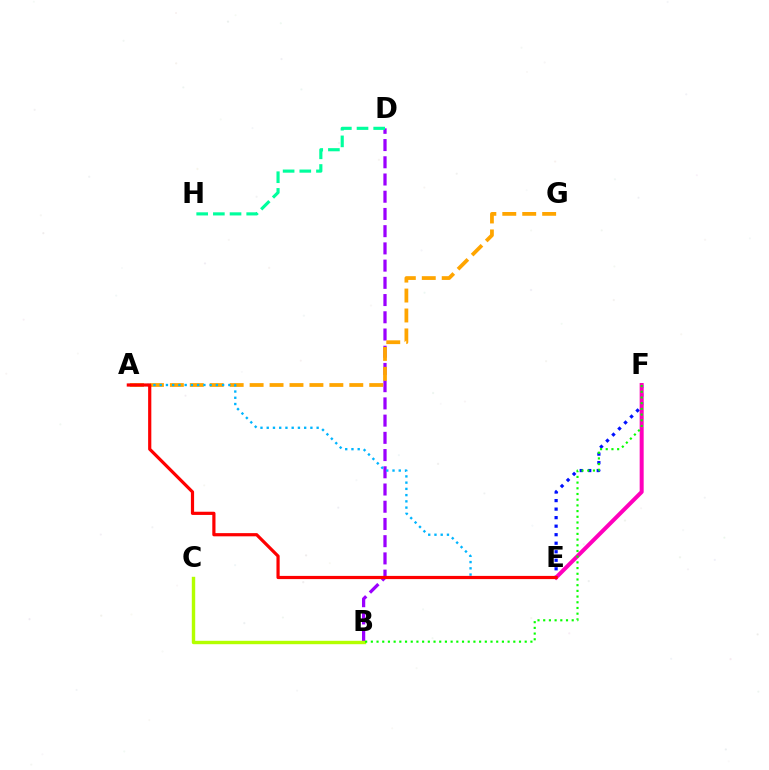{('E', 'F'): [{'color': '#0010ff', 'line_style': 'dotted', 'thickness': 2.32}, {'color': '#ff00bd', 'line_style': 'solid', 'thickness': 2.89}], ('B', 'D'): [{'color': '#9b00ff', 'line_style': 'dashed', 'thickness': 2.34}], ('A', 'G'): [{'color': '#ffa500', 'line_style': 'dashed', 'thickness': 2.71}], ('A', 'E'): [{'color': '#00b5ff', 'line_style': 'dotted', 'thickness': 1.7}, {'color': '#ff0000', 'line_style': 'solid', 'thickness': 2.3}], ('B', 'C'): [{'color': '#b3ff00', 'line_style': 'solid', 'thickness': 2.45}], ('D', 'H'): [{'color': '#00ff9d', 'line_style': 'dashed', 'thickness': 2.26}], ('B', 'F'): [{'color': '#08ff00', 'line_style': 'dotted', 'thickness': 1.55}]}